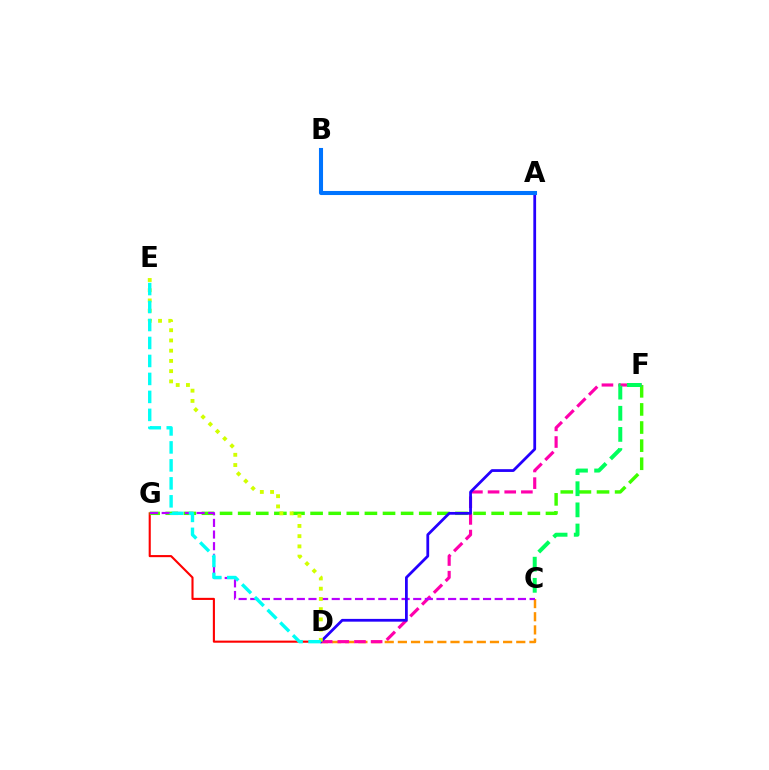{('D', 'G'): [{'color': '#ff0000', 'line_style': 'solid', 'thickness': 1.52}], ('C', 'D'): [{'color': '#ff9400', 'line_style': 'dashed', 'thickness': 1.79}], ('F', 'G'): [{'color': '#3dff00', 'line_style': 'dashed', 'thickness': 2.46}], ('D', 'F'): [{'color': '#ff00ac', 'line_style': 'dashed', 'thickness': 2.26}], ('C', 'G'): [{'color': '#b900ff', 'line_style': 'dashed', 'thickness': 1.58}], ('A', 'D'): [{'color': '#2500ff', 'line_style': 'solid', 'thickness': 2.0}], ('C', 'F'): [{'color': '#00ff5c', 'line_style': 'dashed', 'thickness': 2.87}], ('D', 'E'): [{'color': '#d1ff00', 'line_style': 'dotted', 'thickness': 2.78}, {'color': '#00fff6', 'line_style': 'dashed', 'thickness': 2.44}], ('A', 'B'): [{'color': '#0074ff', 'line_style': 'solid', 'thickness': 2.93}]}